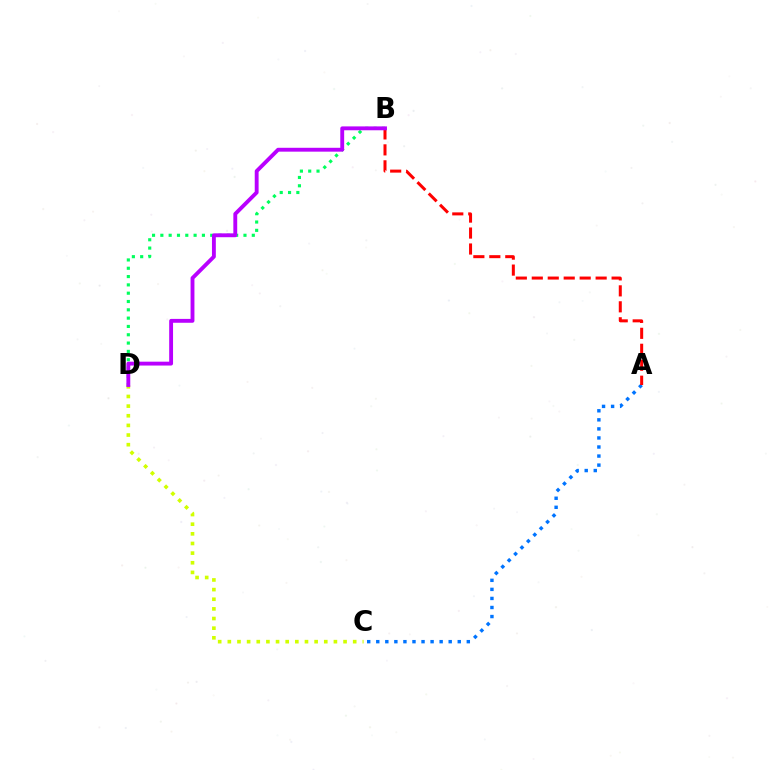{('C', 'D'): [{'color': '#d1ff00', 'line_style': 'dotted', 'thickness': 2.62}], ('B', 'D'): [{'color': '#00ff5c', 'line_style': 'dotted', 'thickness': 2.26}, {'color': '#b900ff', 'line_style': 'solid', 'thickness': 2.78}], ('A', 'C'): [{'color': '#0074ff', 'line_style': 'dotted', 'thickness': 2.46}], ('A', 'B'): [{'color': '#ff0000', 'line_style': 'dashed', 'thickness': 2.17}]}